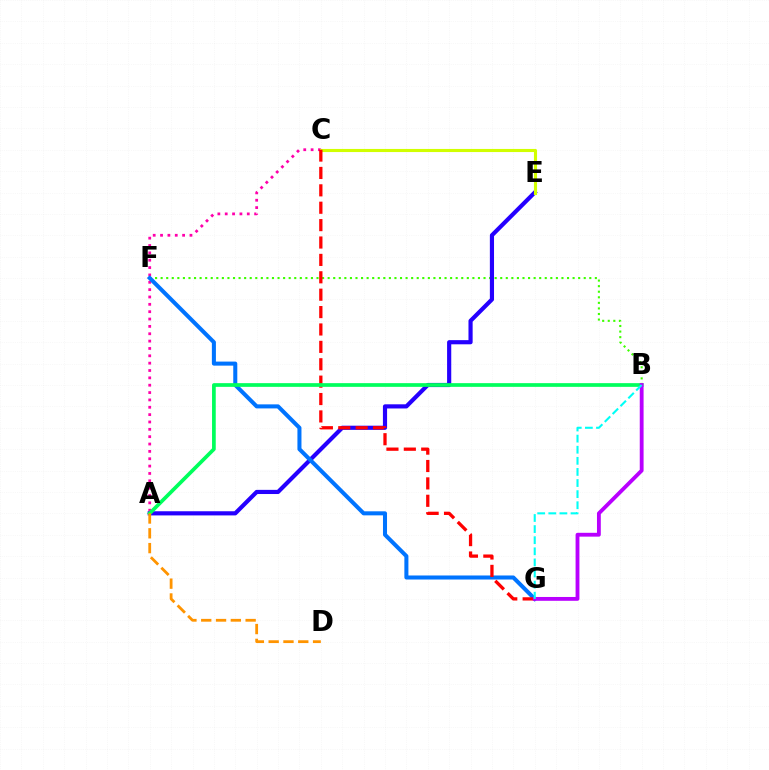{('B', 'F'): [{'color': '#3dff00', 'line_style': 'dotted', 'thickness': 1.51}], ('A', 'C'): [{'color': '#ff00ac', 'line_style': 'dotted', 'thickness': 2.0}], ('A', 'E'): [{'color': '#2500ff', 'line_style': 'solid', 'thickness': 3.0}], ('F', 'G'): [{'color': '#0074ff', 'line_style': 'solid', 'thickness': 2.91}], ('C', 'E'): [{'color': '#d1ff00', 'line_style': 'solid', 'thickness': 2.24}], ('C', 'G'): [{'color': '#ff0000', 'line_style': 'dashed', 'thickness': 2.36}], ('A', 'B'): [{'color': '#00ff5c', 'line_style': 'solid', 'thickness': 2.67}], ('A', 'D'): [{'color': '#ff9400', 'line_style': 'dashed', 'thickness': 2.01}], ('B', 'G'): [{'color': '#b900ff', 'line_style': 'solid', 'thickness': 2.76}, {'color': '#00fff6', 'line_style': 'dashed', 'thickness': 1.51}]}